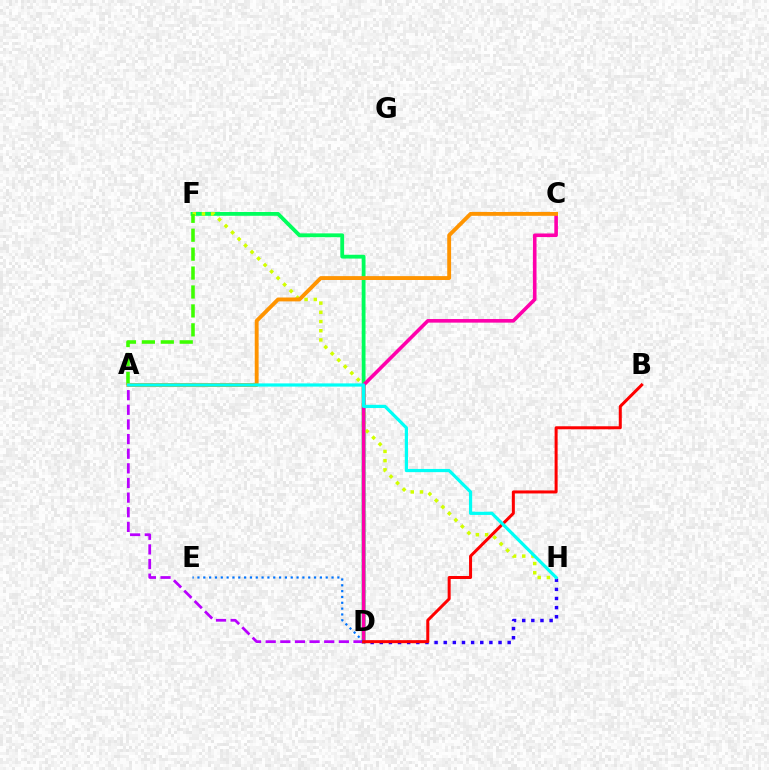{('D', 'F'): [{'color': '#00ff5c', 'line_style': 'solid', 'thickness': 2.74}], ('F', 'H'): [{'color': '#d1ff00', 'line_style': 'dotted', 'thickness': 2.5}], ('A', 'F'): [{'color': '#3dff00', 'line_style': 'dashed', 'thickness': 2.57}], ('C', 'D'): [{'color': '#ff00ac', 'line_style': 'solid', 'thickness': 2.59}], ('A', 'C'): [{'color': '#ff9400', 'line_style': 'solid', 'thickness': 2.79}], ('A', 'D'): [{'color': '#b900ff', 'line_style': 'dashed', 'thickness': 1.99}], ('D', 'H'): [{'color': '#2500ff', 'line_style': 'dotted', 'thickness': 2.48}], ('D', 'E'): [{'color': '#0074ff', 'line_style': 'dotted', 'thickness': 1.58}], ('B', 'D'): [{'color': '#ff0000', 'line_style': 'solid', 'thickness': 2.17}], ('A', 'H'): [{'color': '#00fff6', 'line_style': 'solid', 'thickness': 2.31}]}